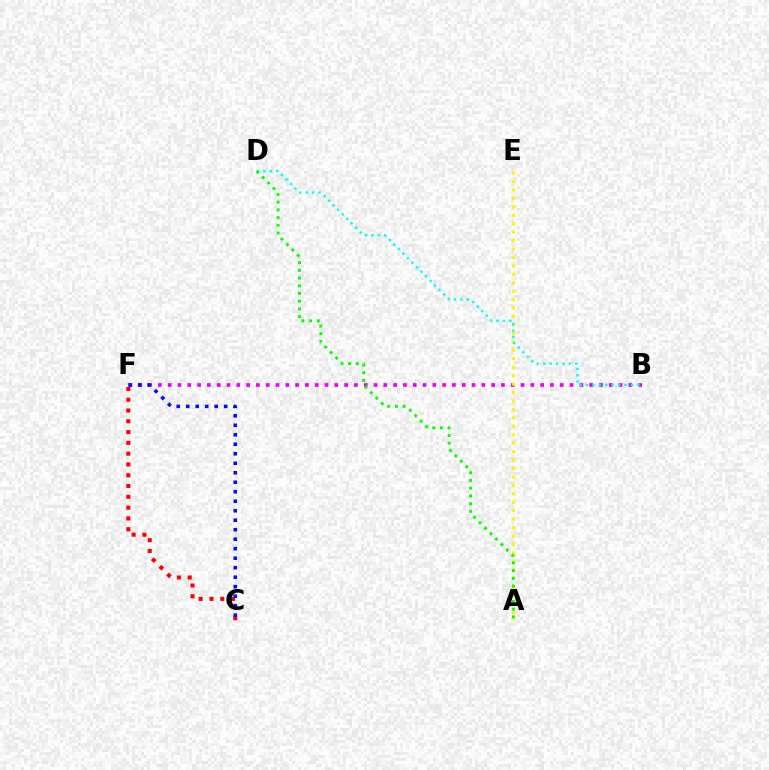{('C', 'F'): [{'color': '#ff0000', 'line_style': 'dotted', 'thickness': 2.93}, {'color': '#0010ff', 'line_style': 'dotted', 'thickness': 2.58}], ('B', 'F'): [{'color': '#ee00ff', 'line_style': 'dotted', 'thickness': 2.66}], ('A', 'E'): [{'color': '#fcf500', 'line_style': 'dotted', 'thickness': 2.29}], ('B', 'D'): [{'color': '#00fff6', 'line_style': 'dotted', 'thickness': 1.74}], ('A', 'D'): [{'color': '#08ff00', 'line_style': 'dotted', 'thickness': 2.09}]}